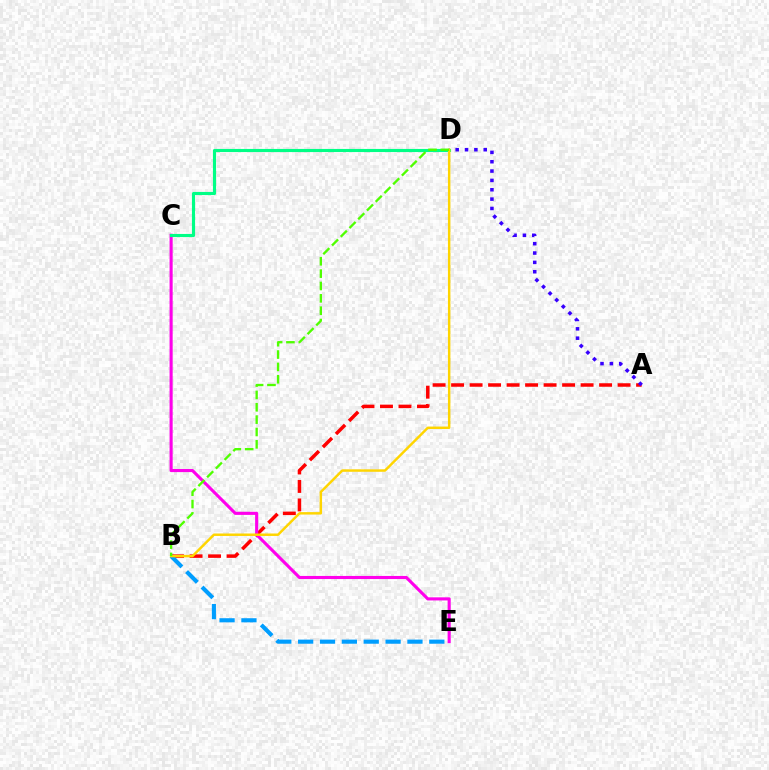{('A', 'B'): [{'color': '#ff0000', 'line_style': 'dashed', 'thickness': 2.51}], ('B', 'E'): [{'color': '#009eff', 'line_style': 'dashed', 'thickness': 2.97}], ('C', 'E'): [{'color': '#ff00ed', 'line_style': 'solid', 'thickness': 2.23}], ('C', 'D'): [{'color': '#00ff86', 'line_style': 'solid', 'thickness': 2.25}], ('A', 'D'): [{'color': '#3700ff', 'line_style': 'dotted', 'thickness': 2.54}], ('B', 'D'): [{'color': '#ffd500', 'line_style': 'solid', 'thickness': 1.77}, {'color': '#4fff00', 'line_style': 'dashed', 'thickness': 1.68}]}